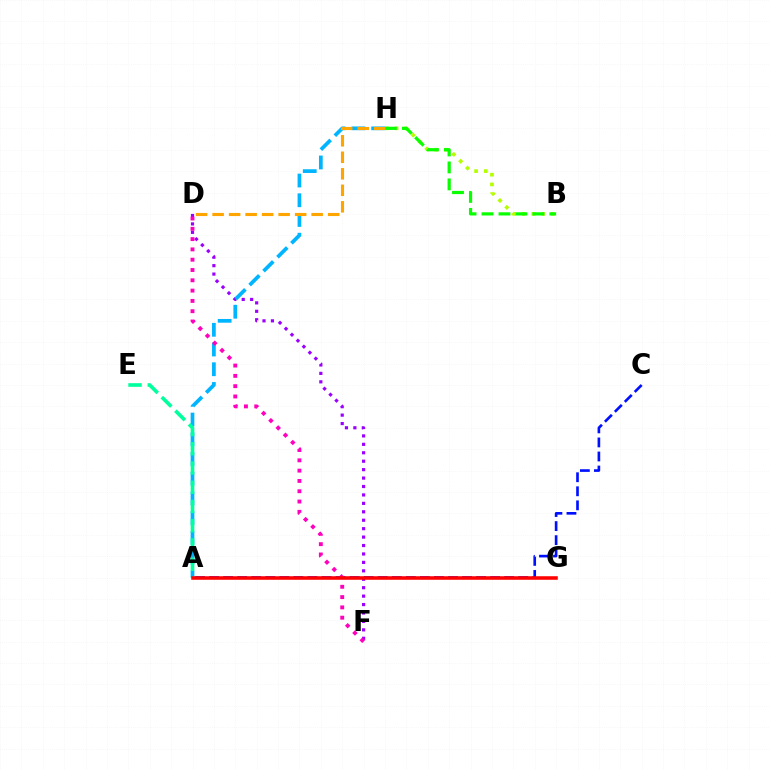{('D', 'F'): [{'color': '#9b00ff', 'line_style': 'dotted', 'thickness': 2.29}, {'color': '#ff00bd', 'line_style': 'dotted', 'thickness': 2.8}], ('A', 'C'): [{'color': '#0010ff', 'line_style': 'dashed', 'thickness': 1.91}], ('B', 'H'): [{'color': '#b3ff00', 'line_style': 'dotted', 'thickness': 2.64}, {'color': '#08ff00', 'line_style': 'dashed', 'thickness': 2.3}], ('A', 'H'): [{'color': '#00b5ff', 'line_style': 'dashed', 'thickness': 2.68}], ('D', 'H'): [{'color': '#ffa500', 'line_style': 'dashed', 'thickness': 2.24}], ('A', 'E'): [{'color': '#00ff9d', 'line_style': 'dashed', 'thickness': 2.61}], ('A', 'G'): [{'color': '#ff0000', 'line_style': 'solid', 'thickness': 2.55}]}